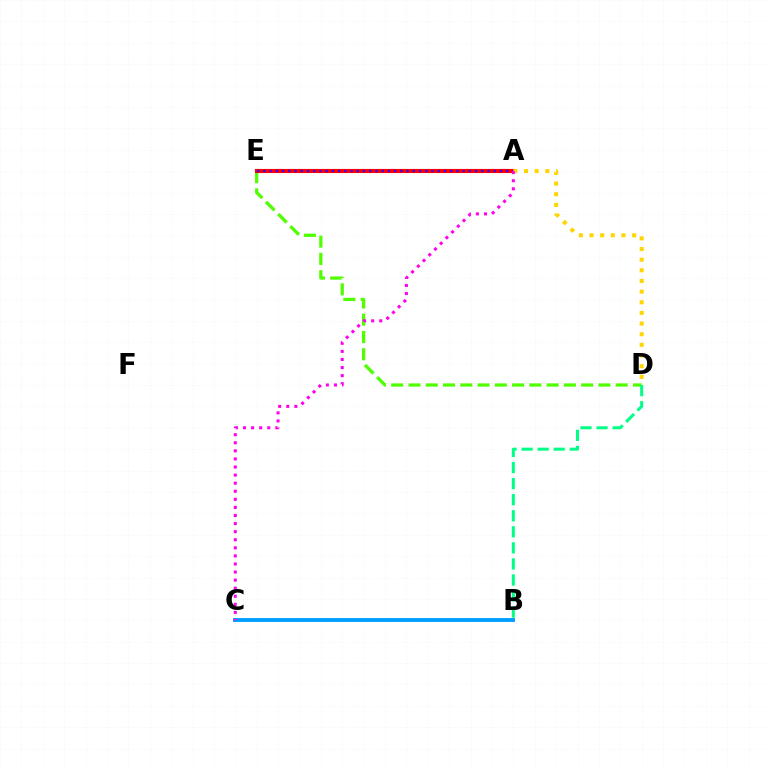{('D', 'E'): [{'color': '#4fff00', 'line_style': 'dashed', 'thickness': 2.35}], ('B', 'D'): [{'color': '#00ff86', 'line_style': 'dashed', 'thickness': 2.18}], ('B', 'C'): [{'color': '#009eff', 'line_style': 'solid', 'thickness': 2.8}], ('A', 'E'): [{'color': '#ff0000', 'line_style': 'solid', 'thickness': 2.96}, {'color': '#3700ff', 'line_style': 'dotted', 'thickness': 1.69}], ('A', 'D'): [{'color': '#ffd500', 'line_style': 'dotted', 'thickness': 2.89}], ('A', 'C'): [{'color': '#ff00ed', 'line_style': 'dotted', 'thickness': 2.2}]}